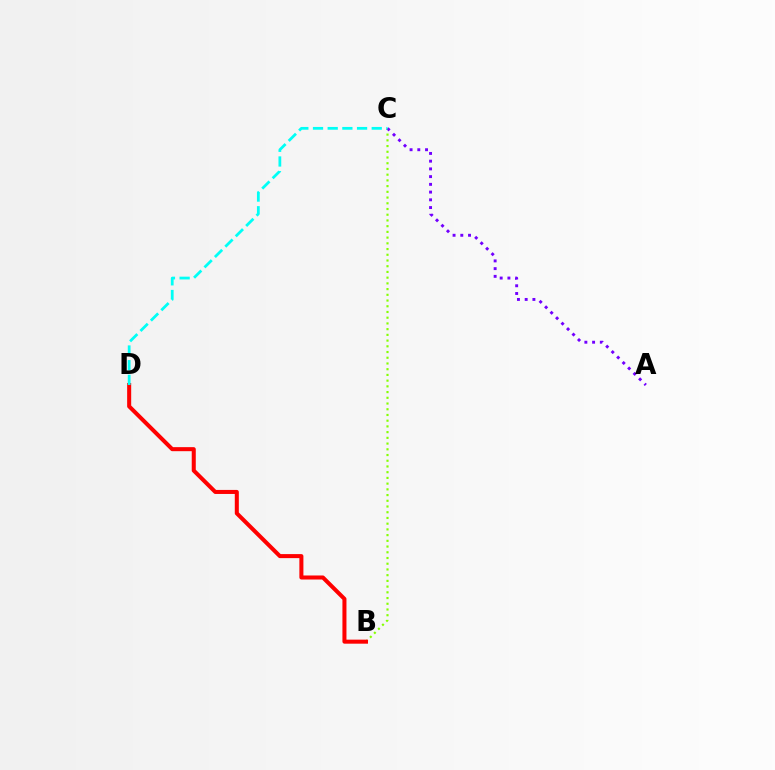{('B', 'C'): [{'color': '#84ff00', 'line_style': 'dotted', 'thickness': 1.55}], ('B', 'D'): [{'color': '#ff0000', 'line_style': 'solid', 'thickness': 2.91}], ('A', 'C'): [{'color': '#7200ff', 'line_style': 'dotted', 'thickness': 2.1}], ('C', 'D'): [{'color': '#00fff6', 'line_style': 'dashed', 'thickness': 1.99}]}